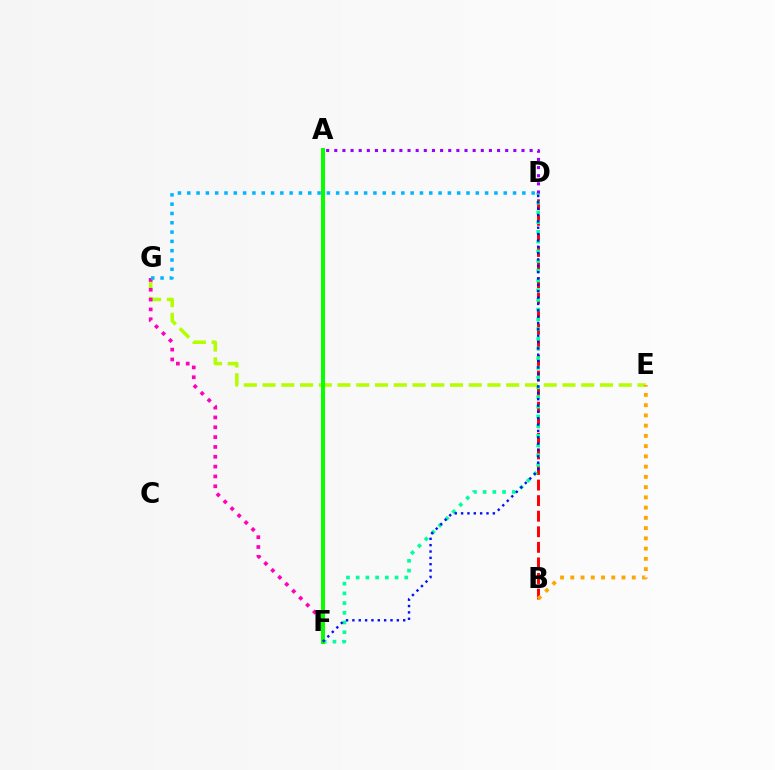{('E', 'G'): [{'color': '#b3ff00', 'line_style': 'dashed', 'thickness': 2.55}], ('B', 'D'): [{'color': '#ff0000', 'line_style': 'dashed', 'thickness': 2.12}], ('D', 'F'): [{'color': '#00ff9d', 'line_style': 'dotted', 'thickness': 2.64}, {'color': '#0010ff', 'line_style': 'dotted', 'thickness': 1.73}], ('A', 'D'): [{'color': '#9b00ff', 'line_style': 'dotted', 'thickness': 2.21}], ('F', 'G'): [{'color': '#ff00bd', 'line_style': 'dotted', 'thickness': 2.67}], ('D', 'G'): [{'color': '#00b5ff', 'line_style': 'dotted', 'thickness': 2.53}], ('B', 'E'): [{'color': '#ffa500', 'line_style': 'dotted', 'thickness': 2.78}], ('A', 'F'): [{'color': '#08ff00', 'line_style': 'solid', 'thickness': 2.86}]}